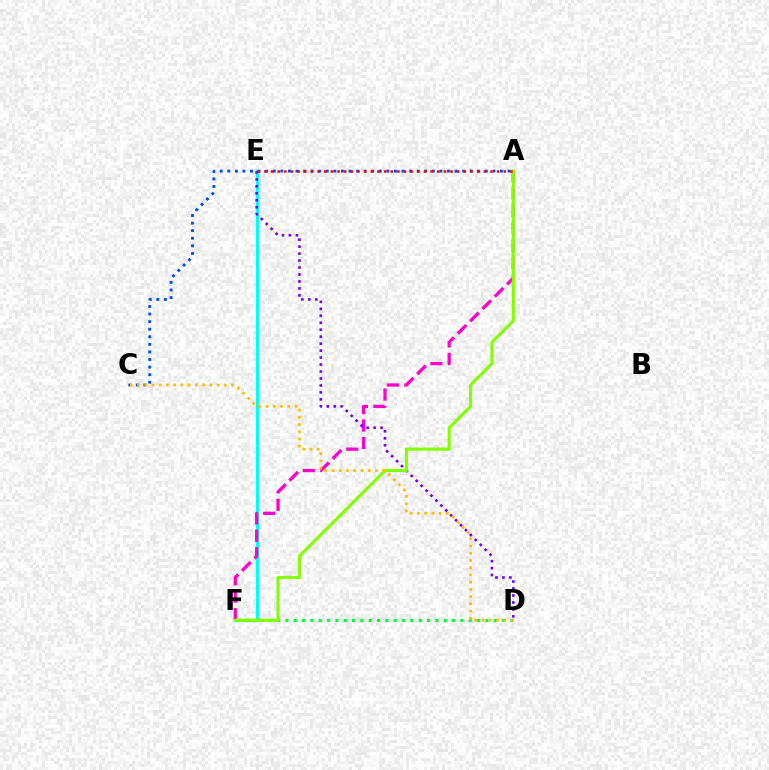{('E', 'F'): [{'color': '#00fff6', 'line_style': 'solid', 'thickness': 2.3}], ('D', 'F'): [{'color': '#00ff39', 'line_style': 'dotted', 'thickness': 2.26}], ('A', 'F'): [{'color': '#ff00cf', 'line_style': 'dashed', 'thickness': 2.37}, {'color': '#84ff00', 'line_style': 'solid', 'thickness': 2.24}], ('D', 'E'): [{'color': '#7200ff', 'line_style': 'dotted', 'thickness': 1.89}], ('A', 'C'): [{'color': '#004bff', 'line_style': 'dotted', 'thickness': 2.06}], ('A', 'E'): [{'color': '#ff0000', 'line_style': 'dotted', 'thickness': 1.81}], ('C', 'D'): [{'color': '#ffbd00', 'line_style': 'dotted', 'thickness': 1.96}]}